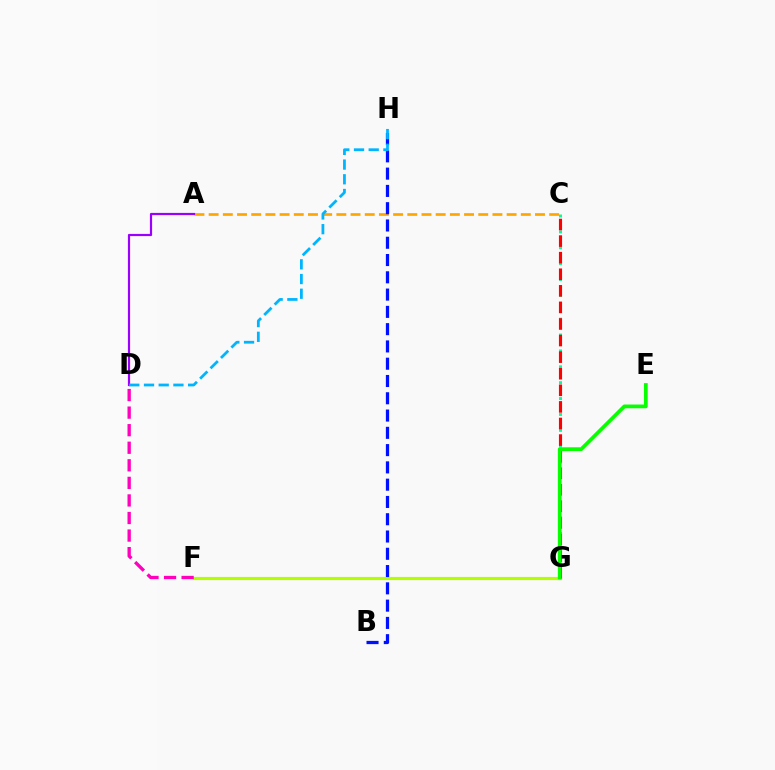{('C', 'G'): [{'color': '#00ff9d', 'line_style': 'dotted', 'thickness': 2.16}, {'color': '#ff0000', 'line_style': 'dashed', 'thickness': 2.25}], ('F', 'G'): [{'color': '#b3ff00', 'line_style': 'solid', 'thickness': 2.27}], ('D', 'F'): [{'color': '#ff00bd', 'line_style': 'dashed', 'thickness': 2.39}], ('A', 'C'): [{'color': '#ffa500', 'line_style': 'dashed', 'thickness': 1.93}], ('A', 'D'): [{'color': '#9b00ff', 'line_style': 'solid', 'thickness': 1.59}], ('B', 'H'): [{'color': '#0010ff', 'line_style': 'dashed', 'thickness': 2.35}], ('D', 'H'): [{'color': '#00b5ff', 'line_style': 'dashed', 'thickness': 2.0}], ('E', 'G'): [{'color': '#08ff00', 'line_style': 'solid', 'thickness': 2.69}]}